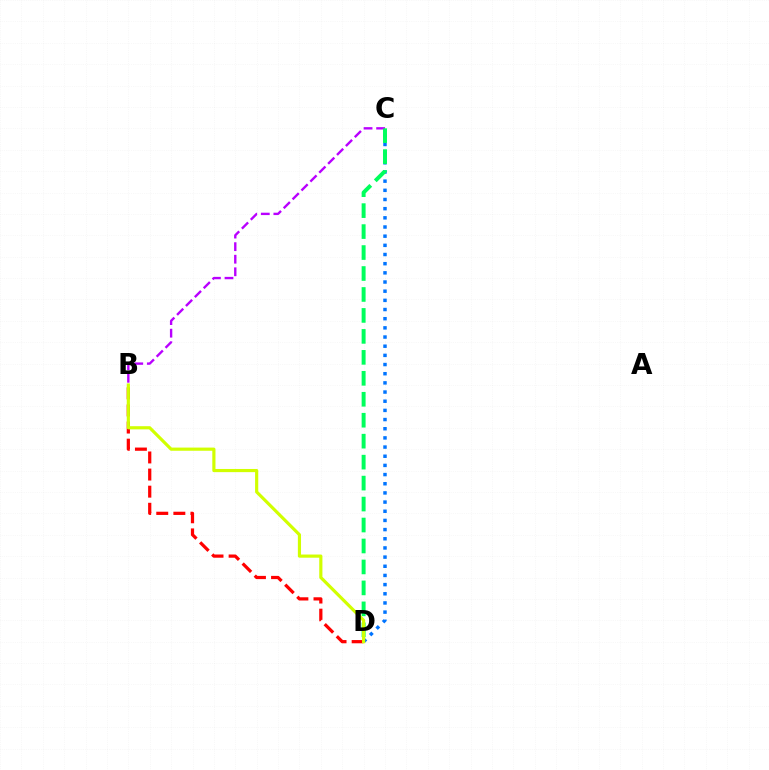{('B', 'C'): [{'color': '#b900ff', 'line_style': 'dashed', 'thickness': 1.71}], ('C', 'D'): [{'color': '#0074ff', 'line_style': 'dotted', 'thickness': 2.49}, {'color': '#00ff5c', 'line_style': 'dashed', 'thickness': 2.85}], ('B', 'D'): [{'color': '#ff0000', 'line_style': 'dashed', 'thickness': 2.32}, {'color': '#d1ff00', 'line_style': 'solid', 'thickness': 2.28}]}